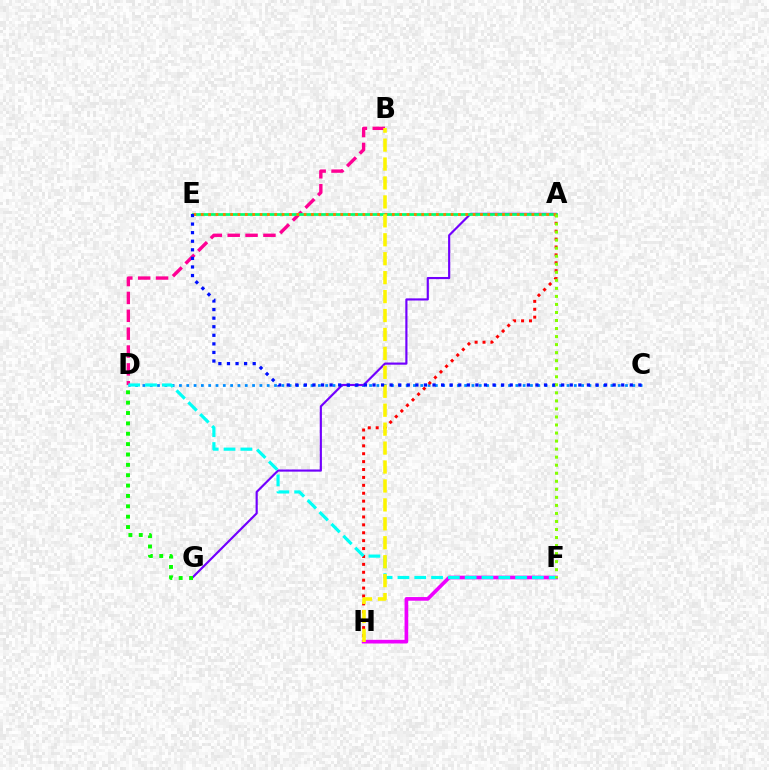{('C', 'D'): [{'color': '#008cff', 'line_style': 'dotted', 'thickness': 1.99}], ('B', 'D'): [{'color': '#ff0094', 'line_style': 'dashed', 'thickness': 2.43}], ('A', 'H'): [{'color': '#ff0000', 'line_style': 'dotted', 'thickness': 2.15}], ('A', 'G'): [{'color': '#7200ff', 'line_style': 'solid', 'thickness': 1.56}], ('F', 'H'): [{'color': '#ee00ff', 'line_style': 'solid', 'thickness': 2.64}], ('A', 'E'): [{'color': '#00ff74', 'line_style': 'solid', 'thickness': 1.99}, {'color': '#ff7c00', 'line_style': 'dotted', 'thickness': 2.0}], ('D', 'F'): [{'color': '#00fff6', 'line_style': 'dashed', 'thickness': 2.28}], ('B', 'H'): [{'color': '#fcf500', 'line_style': 'dashed', 'thickness': 2.57}], ('C', 'E'): [{'color': '#0010ff', 'line_style': 'dotted', 'thickness': 2.33}], ('D', 'G'): [{'color': '#08ff00', 'line_style': 'dotted', 'thickness': 2.82}], ('A', 'F'): [{'color': '#84ff00', 'line_style': 'dotted', 'thickness': 2.18}]}